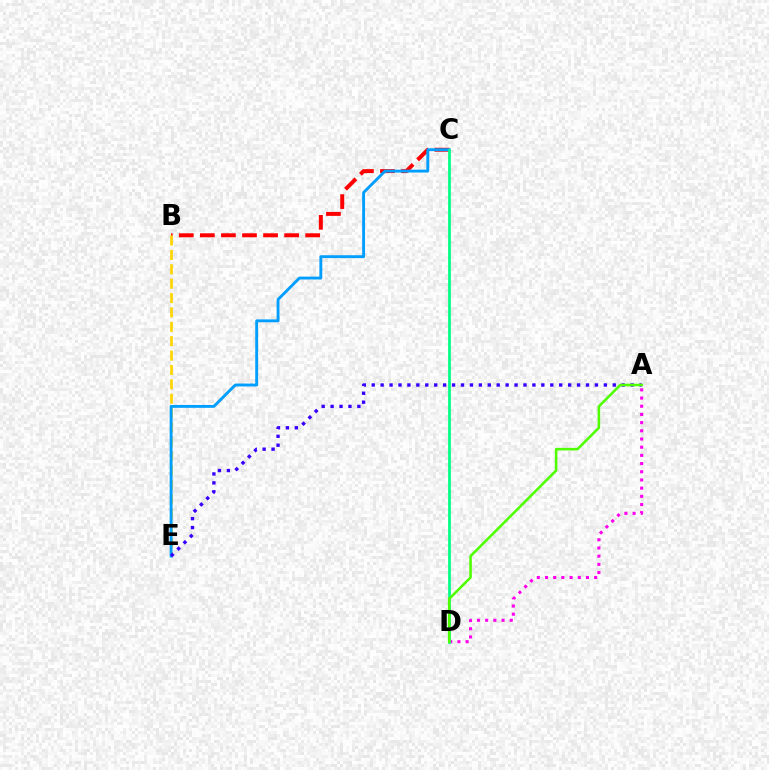{('A', 'D'): [{'color': '#ff00ed', 'line_style': 'dotted', 'thickness': 2.23}, {'color': '#4fff00', 'line_style': 'solid', 'thickness': 1.84}], ('B', 'C'): [{'color': '#ff0000', 'line_style': 'dashed', 'thickness': 2.86}], ('B', 'E'): [{'color': '#ffd500', 'line_style': 'dashed', 'thickness': 1.95}], ('C', 'E'): [{'color': '#009eff', 'line_style': 'solid', 'thickness': 2.07}], ('C', 'D'): [{'color': '#00ff86', 'line_style': 'solid', 'thickness': 1.96}], ('A', 'E'): [{'color': '#3700ff', 'line_style': 'dotted', 'thickness': 2.43}]}